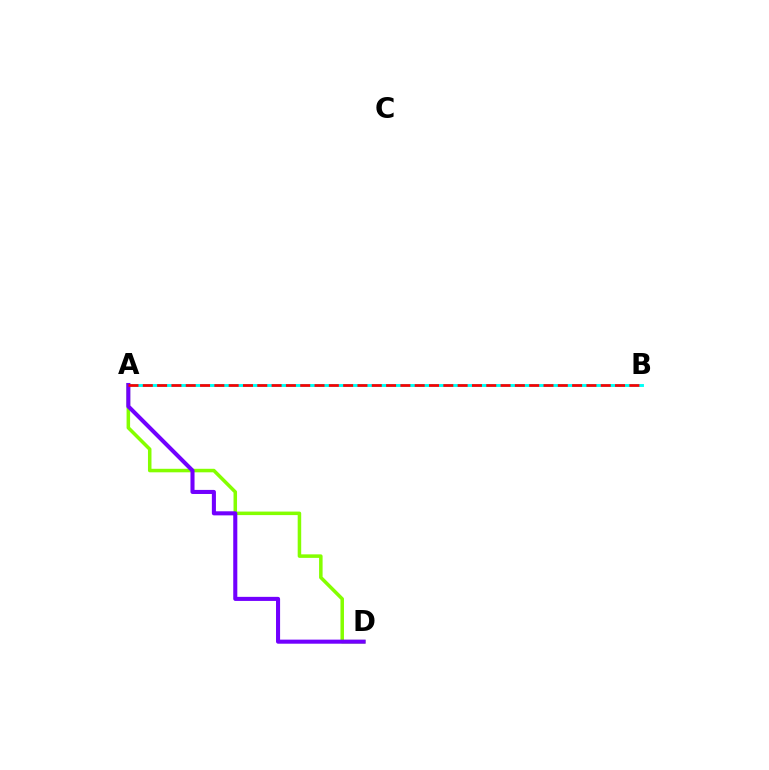{('A', 'D'): [{'color': '#84ff00', 'line_style': 'solid', 'thickness': 2.53}, {'color': '#7200ff', 'line_style': 'solid', 'thickness': 2.93}], ('A', 'B'): [{'color': '#00fff6', 'line_style': 'solid', 'thickness': 2.1}, {'color': '#ff0000', 'line_style': 'dashed', 'thickness': 1.94}]}